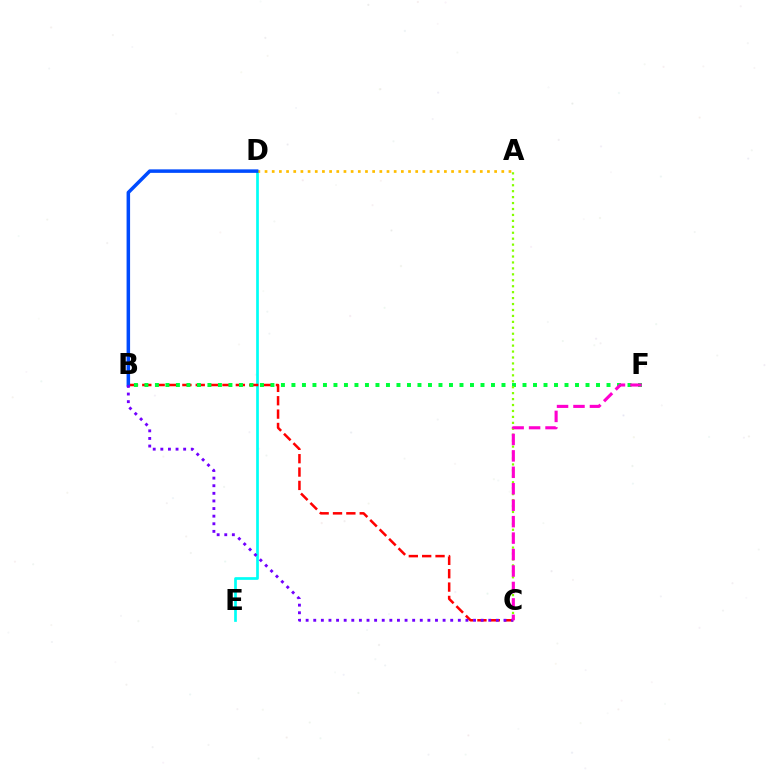{('D', 'E'): [{'color': '#00fff6', 'line_style': 'solid', 'thickness': 1.95}], ('B', 'C'): [{'color': '#ff0000', 'line_style': 'dashed', 'thickness': 1.82}, {'color': '#7200ff', 'line_style': 'dotted', 'thickness': 2.07}], ('A', 'D'): [{'color': '#ffbd00', 'line_style': 'dotted', 'thickness': 1.95}], ('B', 'F'): [{'color': '#00ff39', 'line_style': 'dotted', 'thickness': 2.85}], ('A', 'C'): [{'color': '#84ff00', 'line_style': 'dotted', 'thickness': 1.61}], ('B', 'D'): [{'color': '#004bff', 'line_style': 'solid', 'thickness': 2.52}], ('C', 'F'): [{'color': '#ff00cf', 'line_style': 'dashed', 'thickness': 2.23}]}